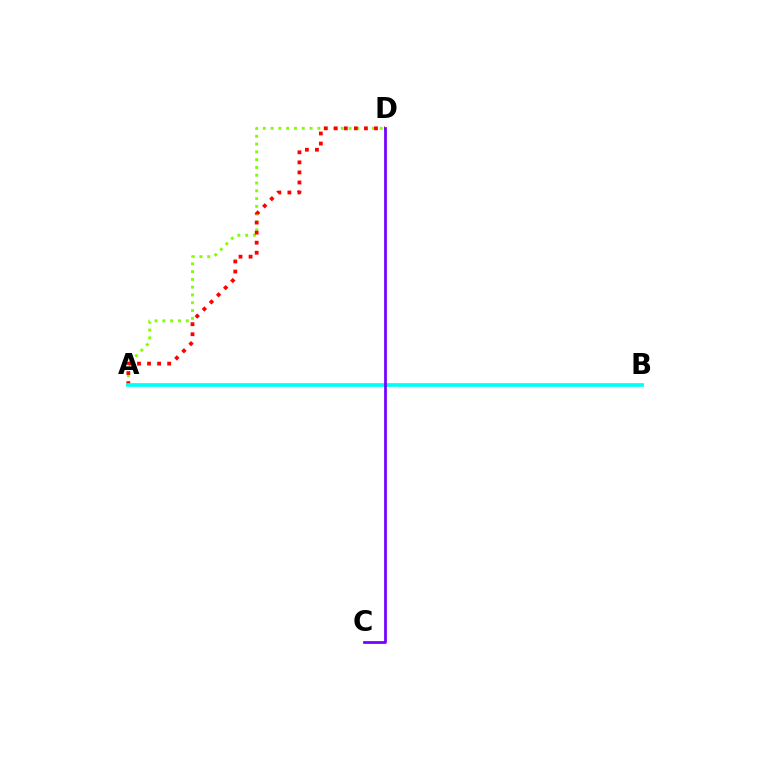{('A', 'D'): [{'color': '#84ff00', 'line_style': 'dotted', 'thickness': 2.12}, {'color': '#ff0000', 'line_style': 'dotted', 'thickness': 2.73}], ('A', 'B'): [{'color': '#00fff6', 'line_style': 'solid', 'thickness': 2.68}], ('C', 'D'): [{'color': '#7200ff', 'line_style': 'solid', 'thickness': 1.96}]}